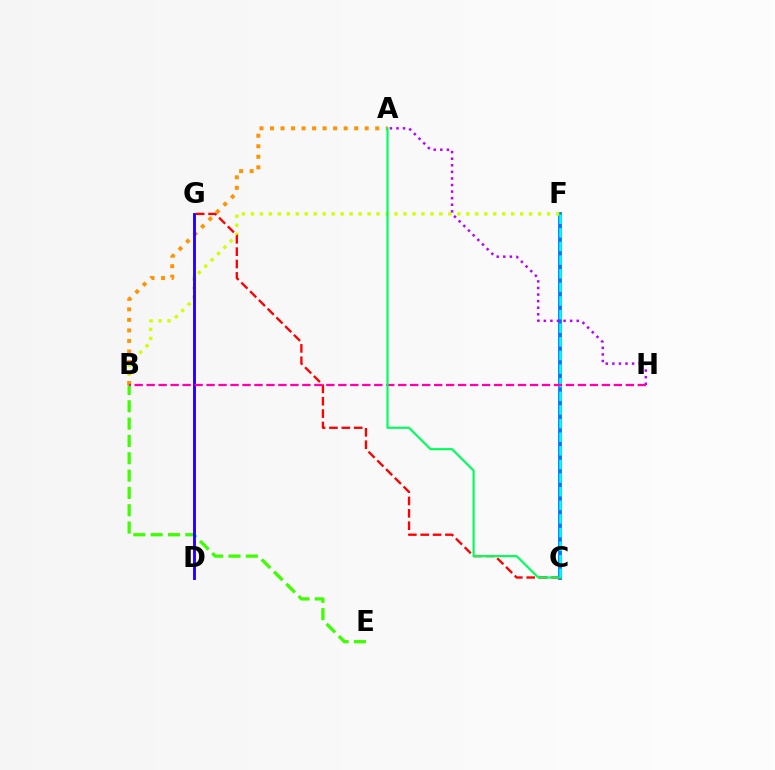{('C', 'F'): [{'color': '#0074ff', 'line_style': 'solid', 'thickness': 2.73}, {'color': '#00fff6', 'line_style': 'dashed', 'thickness': 1.85}], ('B', 'F'): [{'color': '#d1ff00', 'line_style': 'dotted', 'thickness': 2.44}], ('A', 'B'): [{'color': '#ff9400', 'line_style': 'dotted', 'thickness': 2.86}], ('B', 'E'): [{'color': '#3dff00', 'line_style': 'dashed', 'thickness': 2.35}], ('C', 'G'): [{'color': '#ff0000', 'line_style': 'dashed', 'thickness': 1.68}], ('D', 'G'): [{'color': '#2500ff', 'line_style': 'solid', 'thickness': 2.09}], ('A', 'H'): [{'color': '#b900ff', 'line_style': 'dotted', 'thickness': 1.79}], ('B', 'H'): [{'color': '#ff00ac', 'line_style': 'dashed', 'thickness': 1.63}], ('A', 'C'): [{'color': '#00ff5c', 'line_style': 'solid', 'thickness': 1.55}]}